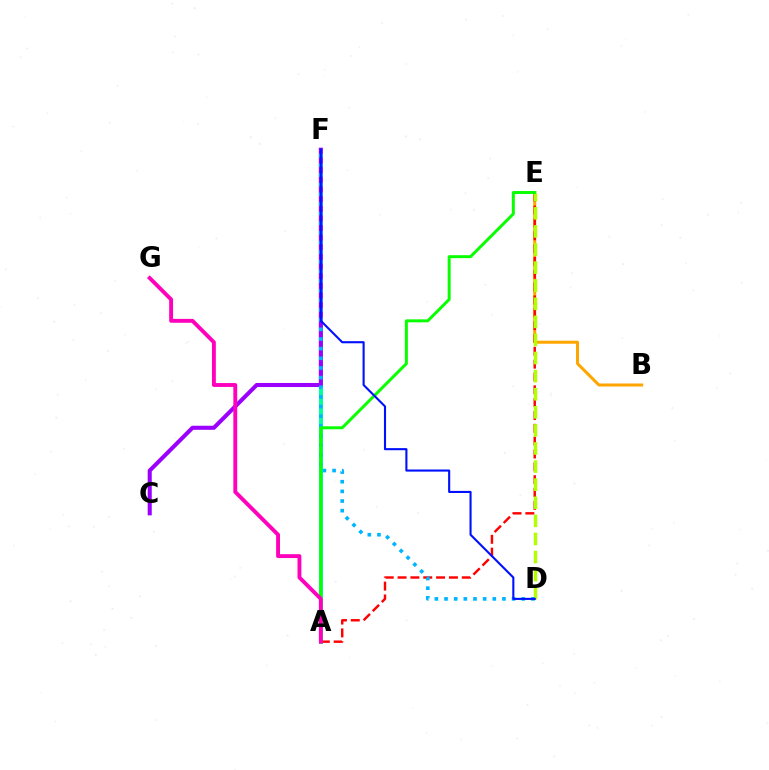{('B', 'E'): [{'color': '#ffa500', 'line_style': 'solid', 'thickness': 2.16}], ('A', 'F'): [{'color': '#00ff9d', 'line_style': 'solid', 'thickness': 2.88}], ('C', 'F'): [{'color': '#9b00ff', 'line_style': 'solid', 'thickness': 2.92}], ('A', 'E'): [{'color': '#ff0000', 'line_style': 'dashed', 'thickness': 1.74}, {'color': '#08ff00', 'line_style': 'solid', 'thickness': 2.14}], ('D', 'E'): [{'color': '#b3ff00', 'line_style': 'dashed', 'thickness': 2.46}], ('D', 'F'): [{'color': '#00b5ff', 'line_style': 'dotted', 'thickness': 2.62}, {'color': '#0010ff', 'line_style': 'solid', 'thickness': 1.51}], ('A', 'G'): [{'color': '#ff00bd', 'line_style': 'solid', 'thickness': 2.79}]}